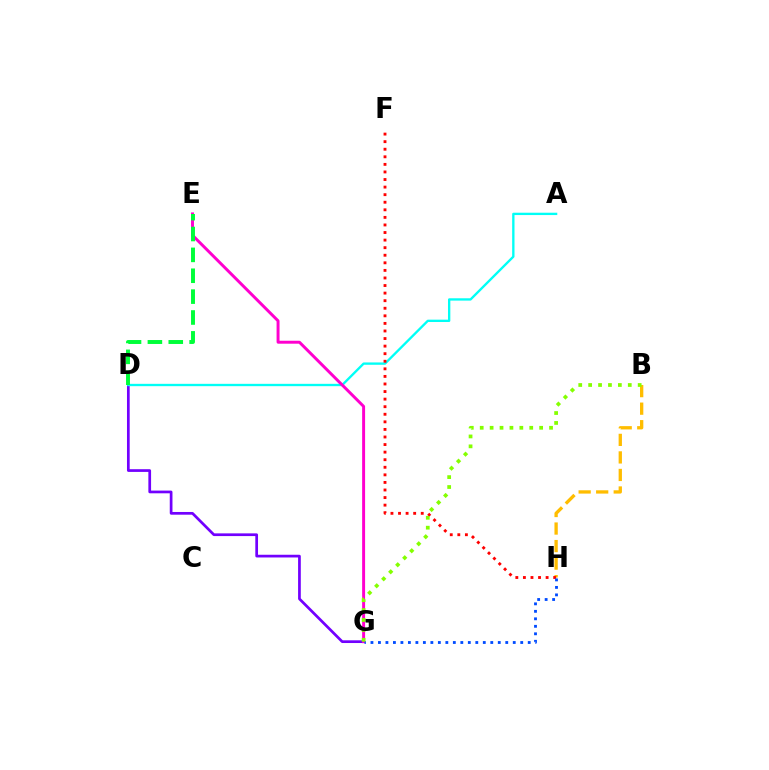{('D', 'G'): [{'color': '#7200ff', 'line_style': 'solid', 'thickness': 1.95}], ('A', 'D'): [{'color': '#00fff6', 'line_style': 'solid', 'thickness': 1.68}], ('E', 'G'): [{'color': '#ff00cf', 'line_style': 'solid', 'thickness': 2.13}], ('B', 'H'): [{'color': '#ffbd00', 'line_style': 'dashed', 'thickness': 2.38}], ('F', 'H'): [{'color': '#ff0000', 'line_style': 'dotted', 'thickness': 2.06}], ('G', 'H'): [{'color': '#004bff', 'line_style': 'dotted', 'thickness': 2.03}], ('B', 'G'): [{'color': '#84ff00', 'line_style': 'dotted', 'thickness': 2.69}], ('D', 'E'): [{'color': '#00ff39', 'line_style': 'dashed', 'thickness': 2.84}]}